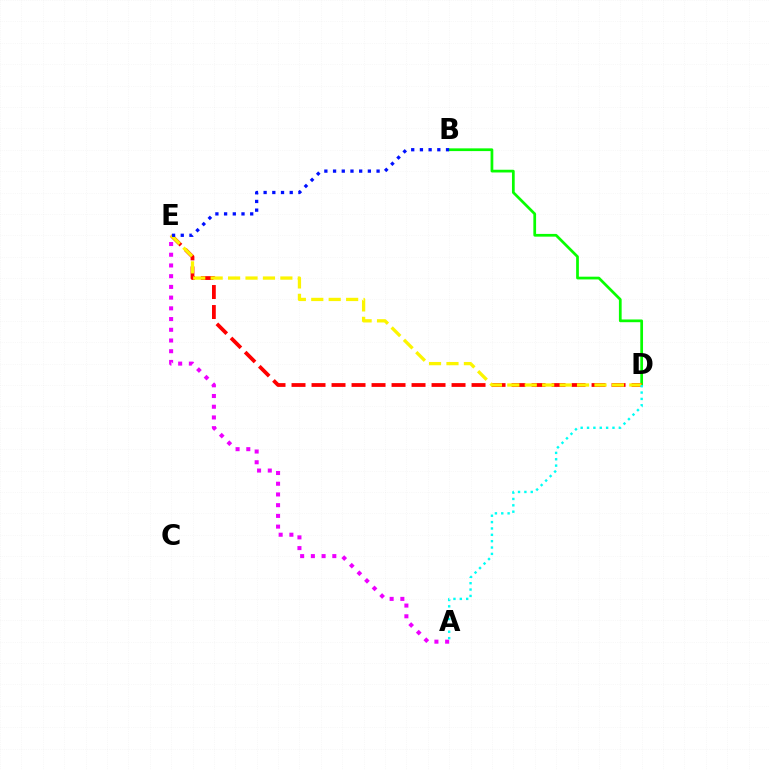{('B', 'D'): [{'color': '#08ff00', 'line_style': 'solid', 'thickness': 1.97}], ('A', 'E'): [{'color': '#ee00ff', 'line_style': 'dotted', 'thickness': 2.91}], ('D', 'E'): [{'color': '#ff0000', 'line_style': 'dashed', 'thickness': 2.72}, {'color': '#fcf500', 'line_style': 'dashed', 'thickness': 2.37}], ('A', 'D'): [{'color': '#00fff6', 'line_style': 'dotted', 'thickness': 1.73}], ('B', 'E'): [{'color': '#0010ff', 'line_style': 'dotted', 'thickness': 2.36}]}